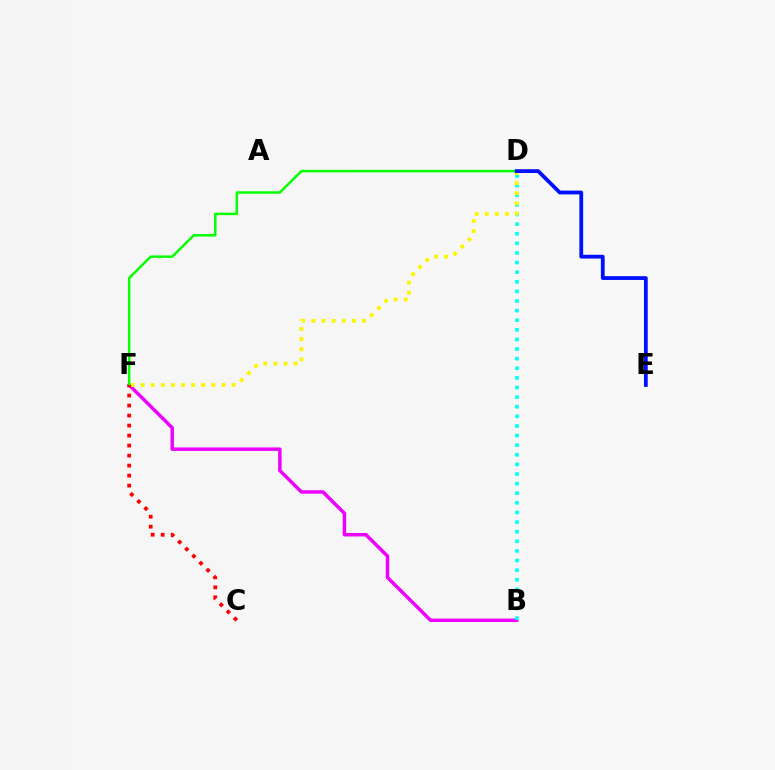{('B', 'F'): [{'color': '#ee00ff', 'line_style': 'solid', 'thickness': 2.49}], ('B', 'D'): [{'color': '#00fff6', 'line_style': 'dotted', 'thickness': 2.61}], ('D', 'F'): [{'color': '#fcf500', 'line_style': 'dotted', 'thickness': 2.75}, {'color': '#08ff00', 'line_style': 'solid', 'thickness': 1.79}], ('C', 'F'): [{'color': '#ff0000', 'line_style': 'dotted', 'thickness': 2.72}], ('D', 'E'): [{'color': '#0010ff', 'line_style': 'solid', 'thickness': 2.73}]}